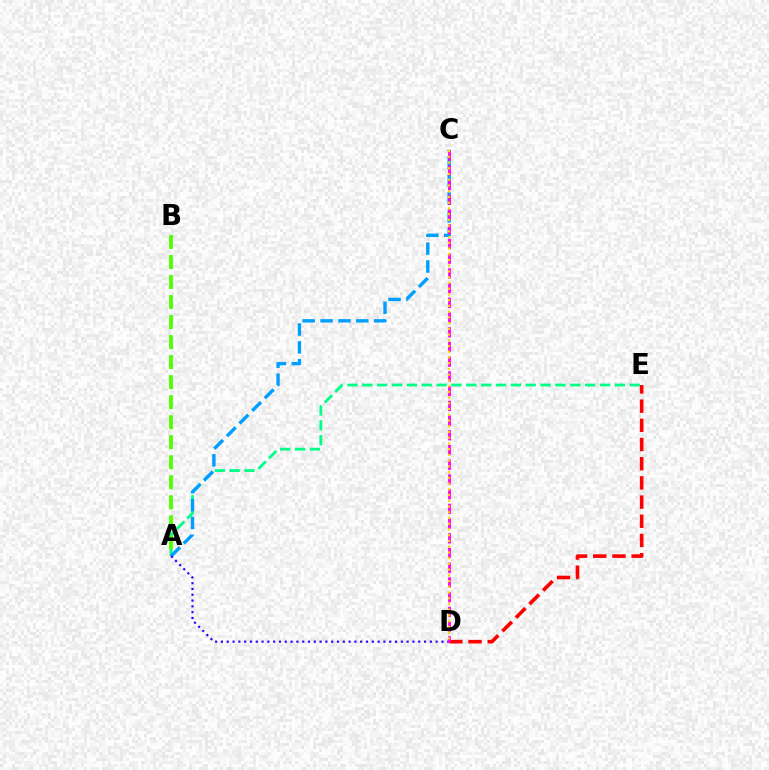{('A', 'E'): [{'color': '#00ff86', 'line_style': 'dashed', 'thickness': 2.02}], ('A', 'B'): [{'color': '#4fff00', 'line_style': 'dashed', 'thickness': 2.72}], ('A', 'C'): [{'color': '#009eff', 'line_style': 'dashed', 'thickness': 2.43}], ('A', 'D'): [{'color': '#3700ff', 'line_style': 'dotted', 'thickness': 1.58}], ('D', 'E'): [{'color': '#ff0000', 'line_style': 'dashed', 'thickness': 2.61}], ('C', 'D'): [{'color': '#ff00ed', 'line_style': 'dashed', 'thickness': 2.0}, {'color': '#ffd500', 'line_style': 'dotted', 'thickness': 1.56}]}